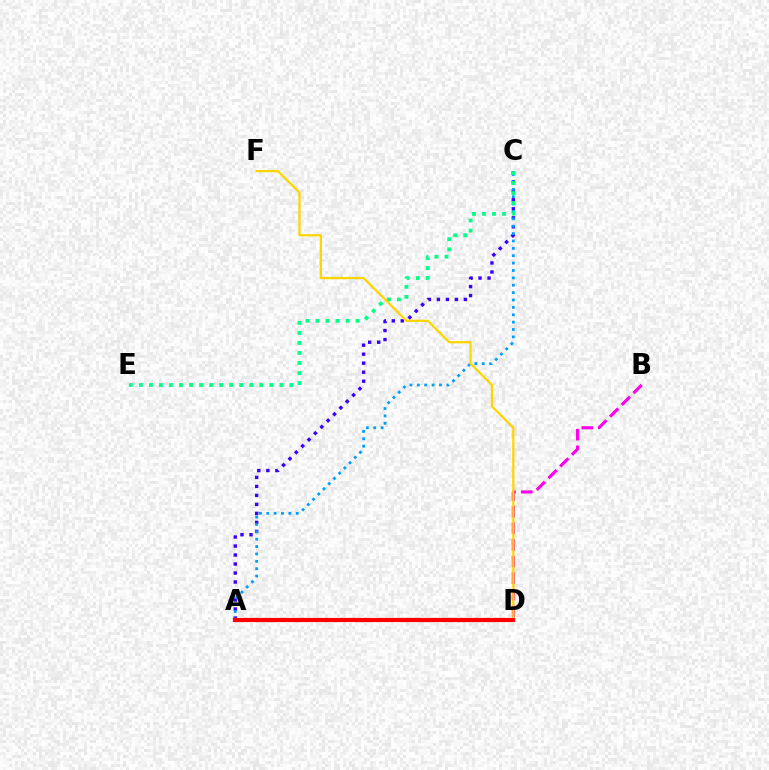{('A', 'C'): [{'color': '#3700ff', 'line_style': 'dotted', 'thickness': 2.45}, {'color': '#009eff', 'line_style': 'dotted', 'thickness': 2.01}], ('A', 'D'): [{'color': '#4fff00', 'line_style': 'solid', 'thickness': 2.11}, {'color': '#ff0000', 'line_style': 'solid', 'thickness': 3.0}], ('B', 'D'): [{'color': '#ff00ed', 'line_style': 'dashed', 'thickness': 2.25}], ('C', 'E'): [{'color': '#00ff86', 'line_style': 'dotted', 'thickness': 2.73}], ('D', 'F'): [{'color': '#ffd500', 'line_style': 'solid', 'thickness': 1.63}]}